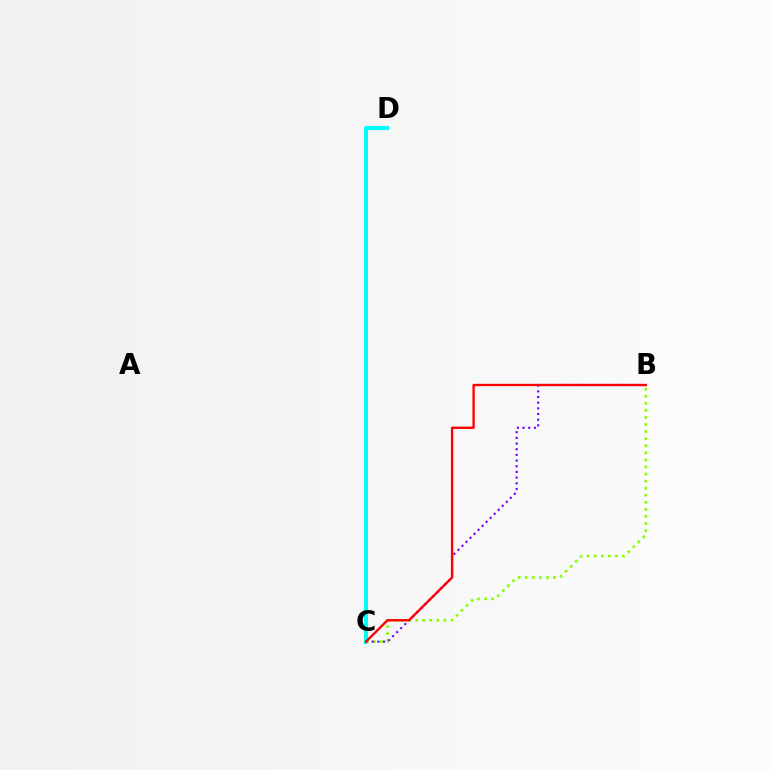{('B', 'C'): [{'color': '#84ff00', 'line_style': 'dotted', 'thickness': 1.92}, {'color': '#7200ff', 'line_style': 'dotted', 'thickness': 1.54}, {'color': '#ff0000', 'line_style': 'solid', 'thickness': 1.7}], ('C', 'D'): [{'color': '#00fff6', 'line_style': 'solid', 'thickness': 2.96}]}